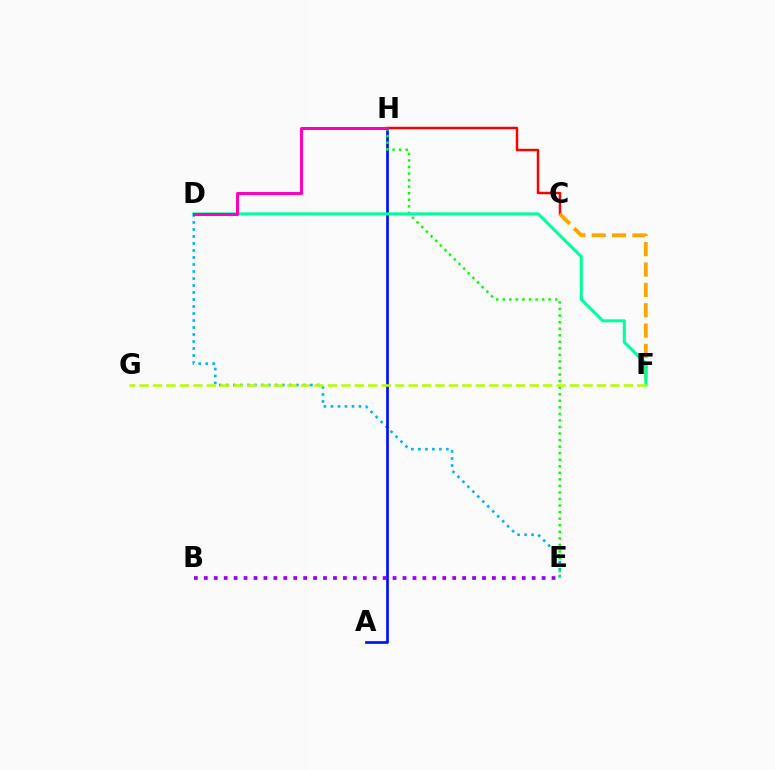{('D', 'E'): [{'color': '#00b5ff', 'line_style': 'dotted', 'thickness': 1.9}], ('A', 'H'): [{'color': '#0010ff', 'line_style': 'solid', 'thickness': 1.95}], ('E', 'H'): [{'color': '#08ff00', 'line_style': 'dotted', 'thickness': 1.78}], ('C', 'H'): [{'color': '#ff0000', 'line_style': 'solid', 'thickness': 1.76}], ('C', 'F'): [{'color': '#ffa500', 'line_style': 'dashed', 'thickness': 2.76}], ('D', 'F'): [{'color': '#00ff9d', 'line_style': 'solid', 'thickness': 2.19}], ('D', 'H'): [{'color': '#ff00bd', 'line_style': 'solid', 'thickness': 2.17}], ('B', 'E'): [{'color': '#9b00ff', 'line_style': 'dotted', 'thickness': 2.7}], ('F', 'G'): [{'color': '#b3ff00', 'line_style': 'dashed', 'thickness': 1.83}]}